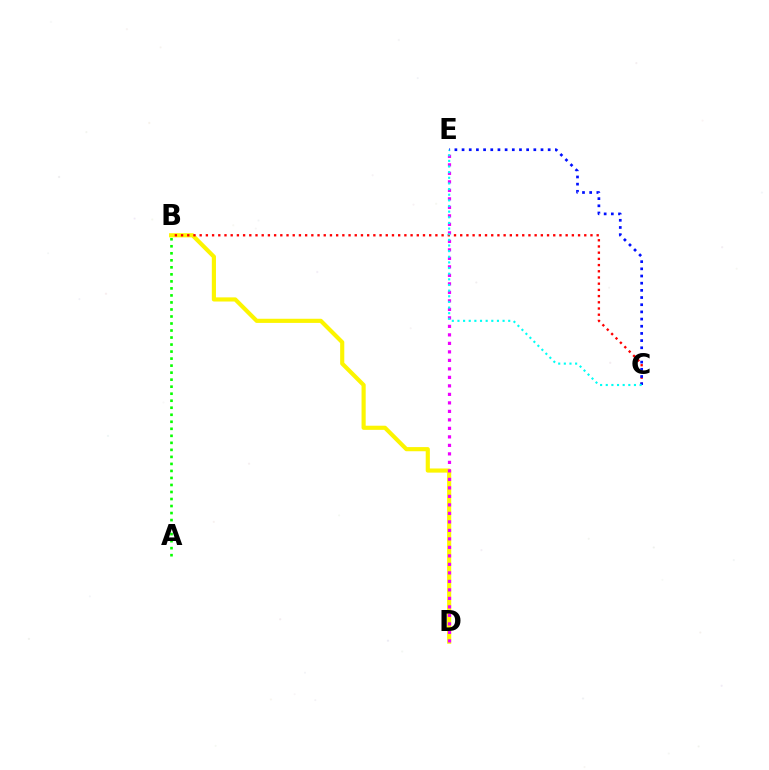{('B', 'D'): [{'color': '#fcf500', 'line_style': 'solid', 'thickness': 2.98}], ('D', 'E'): [{'color': '#ee00ff', 'line_style': 'dotted', 'thickness': 2.31}], ('B', 'C'): [{'color': '#ff0000', 'line_style': 'dotted', 'thickness': 1.69}], ('C', 'E'): [{'color': '#0010ff', 'line_style': 'dotted', 'thickness': 1.95}, {'color': '#00fff6', 'line_style': 'dotted', 'thickness': 1.53}], ('A', 'B'): [{'color': '#08ff00', 'line_style': 'dotted', 'thickness': 1.91}]}